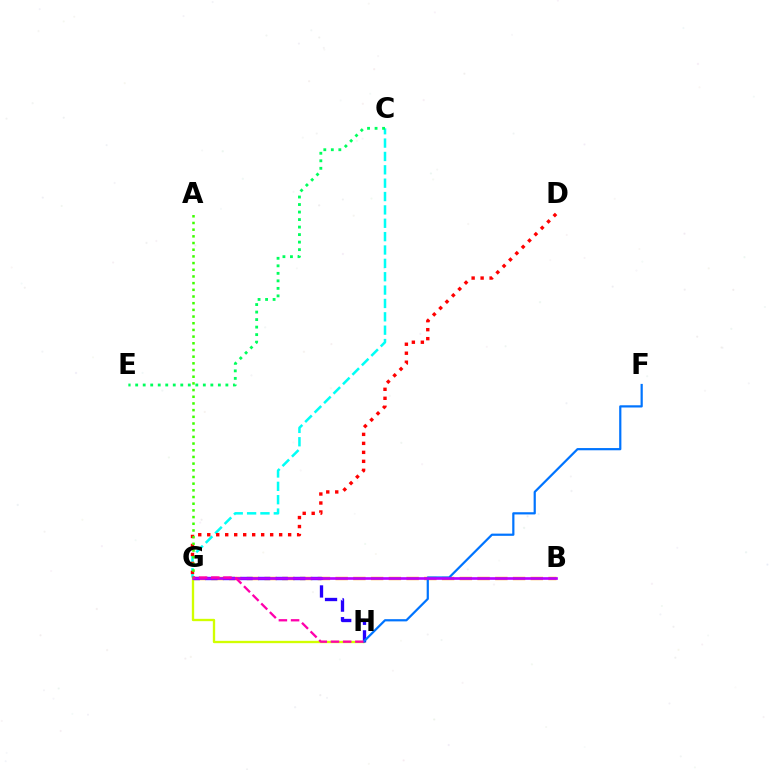{('G', 'H'): [{'color': '#d1ff00', 'line_style': 'solid', 'thickness': 1.68}, {'color': '#2500ff', 'line_style': 'dashed', 'thickness': 2.39}, {'color': '#ff00ac', 'line_style': 'dashed', 'thickness': 1.66}], ('C', 'G'): [{'color': '#00fff6', 'line_style': 'dashed', 'thickness': 1.82}], ('C', 'E'): [{'color': '#00ff5c', 'line_style': 'dotted', 'thickness': 2.04}], ('B', 'G'): [{'color': '#ff9400', 'line_style': 'dashed', 'thickness': 2.41}, {'color': '#b900ff', 'line_style': 'solid', 'thickness': 1.92}], ('D', 'G'): [{'color': '#ff0000', 'line_style': 'dotted', 'thickness': 2.44}], ('F', 'H'): [{'color': '#0074ff', 'line_style': 'solid', 'thickness': 1.59}], ('A', 'G'): [{'color': '#3dff00', 'line_style': 'dotted', 'thickness': 1.82}]}